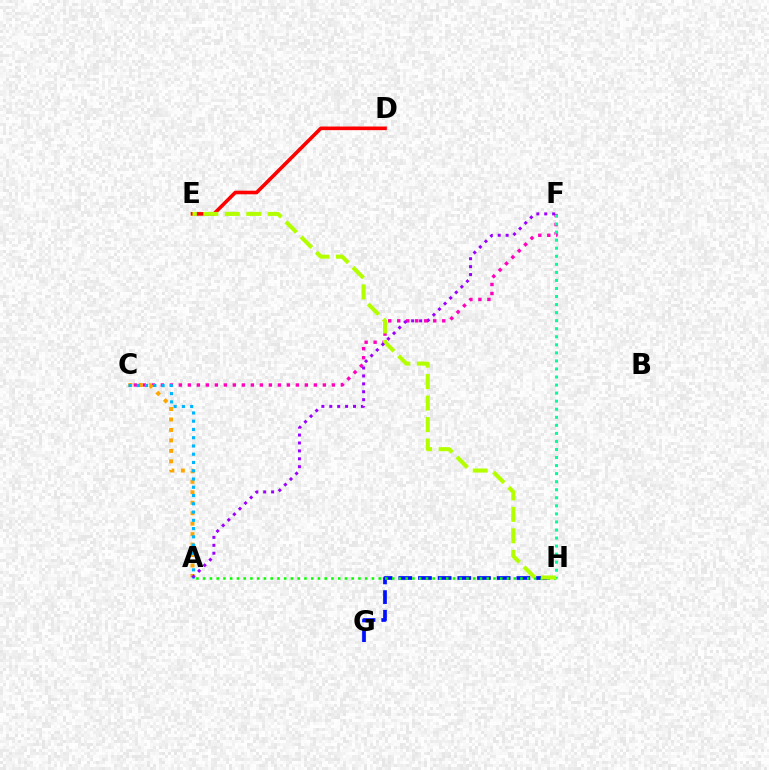{('C', 'F'): [{'color': '#ff00bd', 'line_style': 'dotted', 'thickness': 2.45}], ('D', 'E'): [{'color': '#ff0000', 'line_style': 'solid', 'thickness': 2.61}], ('G', 'H'): [{'color': '#0010ff', 'line_style': 'dashed', 'thickness': 2.67}], ('F', 'H'): [{'color': '#00ff9d', 'line_style': 'dotted', 'thickness': 2.19}], ('A', 'H'): [{'color': '#08ff00', 'line_style': 'dotted', 'thickness': 1.83}], ('A', 'C'): [{'color': '#ffa500', 'line_style': 'dotted', 'thickness': 2.84}, {'color': '#00b5ff', 'line_style': 'dotted', 'thickness': 2.24}], ('E', 'H'): [{'color': '#b3ff00', 'line_style': 'dashed', 'thickness': 2.92}], ('A', 'F'): [{'color': '#9b00ff', 'line_style': 'dotted', 'thickness': 2.15}]}